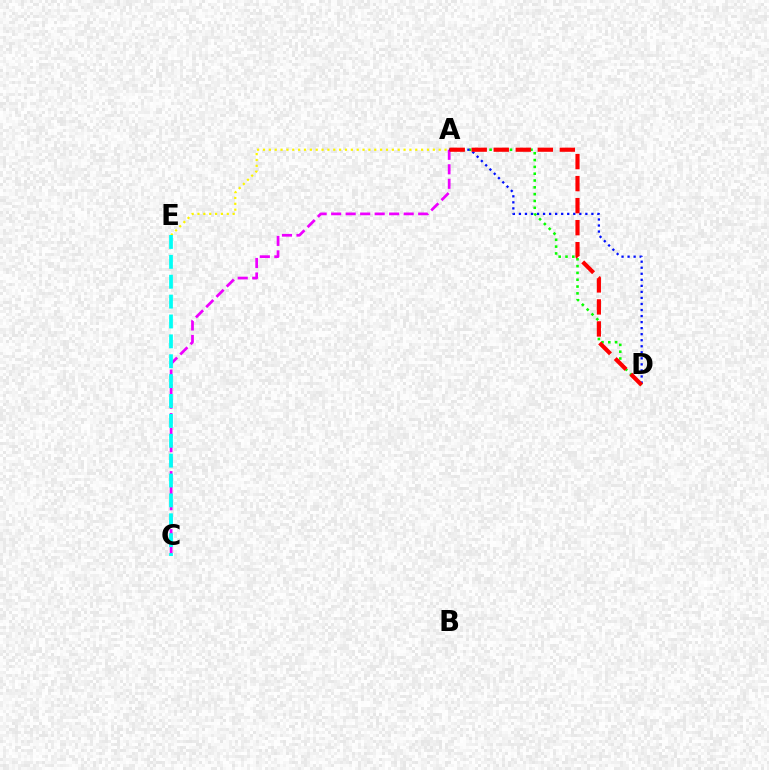{('A', 'D'): [{'color': '#08ff00', 'line_style': 'dotted', 'thickness': 1.85}, {'color': '#0010ff', 'line_style': 'dotted', 'thickness': 1.64}, {'color': '#ff0000', 'line_style': 'dashed', 'thickness': 2.99}], ('A', 'C'): [{'color': '#ee00ff', 'line_style': 'dashed', 'thickness': 1.97}], ('A', 'E'): [{'color': '#fcf500', 'line_style': 'dotted', 'thickness': 1.59}], ('C', 'E'): [{'color': '#00fff6', 'line_style': 'dashed', 'thickness': 2.7}]}